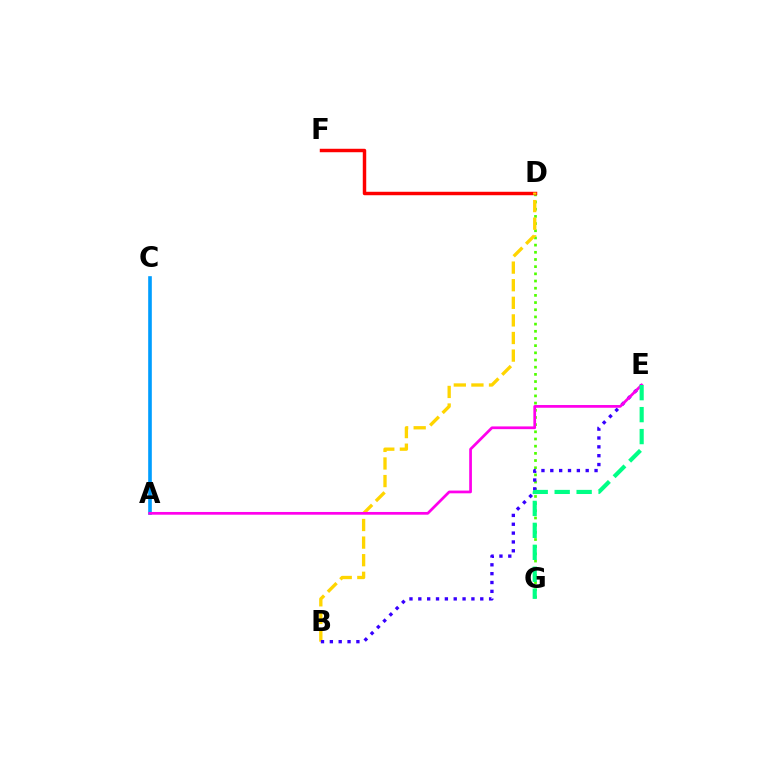{('D', 'G'): [{'color': '#4fff00', 'line_style': 'dotted', 'thickness': 1.95}], ('A', 'C'): [{'color': '#009eff', 'line_style': 'solid', 'thickness': 2.61}], ('D', 'F'): [{'color': '#ff0000', 'line_style': 'solid', 'thickness': 2.49}], ('B', 'D'): [{'color': '#ffd500', 'line_style': 'dashed', 'thickness': 2.39}], ('B', 'E'): [{'color': '#3700ff', 'line_style': 'dotted', 'thickness': 2.4}], ('A', 'E'): [{'color': '#ff00ed', 'line_style': 'solid', 'thickness': 1.97}], ('E', 'G'): [{'color': '#00ff86', 'line_style': 'dashed', 'thickness': 2.98}]}